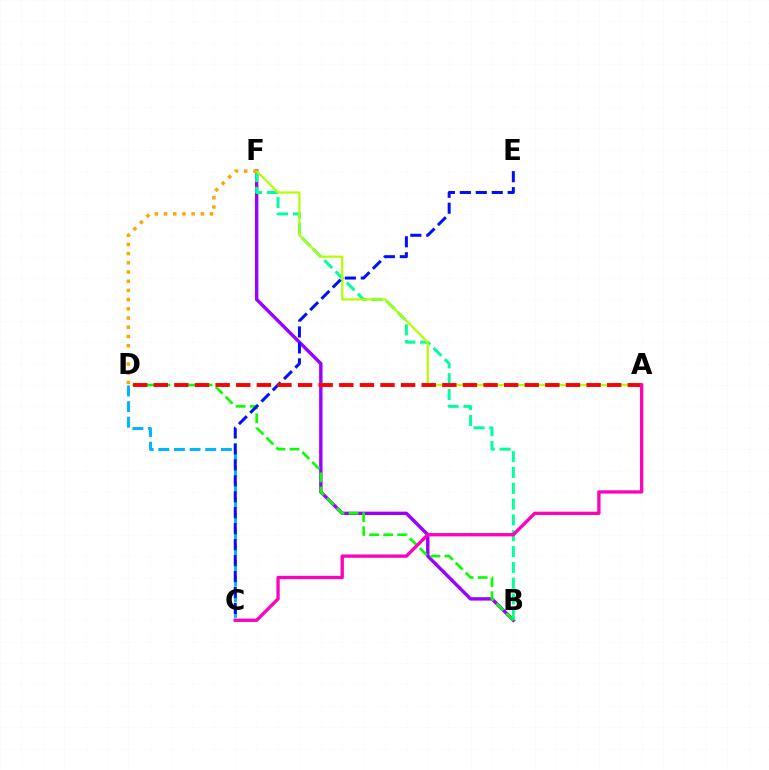{('B', 'F'): [{'color': '#9b00ff', 'line_style': 'solid', 'thickness': 2.45}, {'color': '#00ff9d', 'line_style': 'dashed', 'thickness': 2.15}], ('B', 'D'): [{'color': '#08ff00', 'line_style': 'dashed', 'thickness': 1.9}], ('A', 'F'): [{'color': '#b3ff00', 'line_style': 'solid', 'thickness': 1.59}], ('C', 'D'): [{'color': '#00b5ff', 'line_style': 'dashed', 'thickness': 2.12}], ('C', 'E'): [{'color': '#0010ff', 'line_style': 'dashed', 'thickness': 2.17}], ('D', 'F'): [{'color': '#ffa500', 'line_style': 'dotted', 'thickness': 2.5}], ('A', 'D'): [{'color': '#ff0000', 'line_style': 'dashed', 'thickness': 2.8}], ('A', 'C'): [{'color': '#ff00bd', 'line_style': 'solid', 'thickness': 2.38}]}